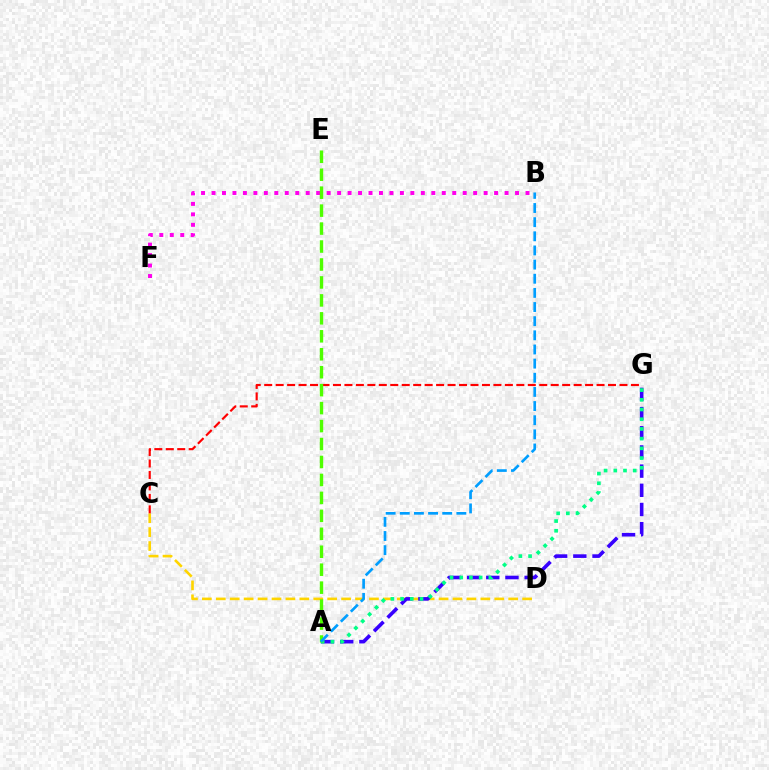{('C', 'D'): [{'color': '#ffd500', 'line_style': 'dashed', 'thickness': 1.89}], ('B', 'F'): [{'color': '#ff00ed', 'line_style': 'dotted', 'thickness': 2.84}], ('A', 'G'): [{'color': '#3700ff', 'line_style': 'dashed', 'thickness': 2.61}, {'color': '#00ff86', 'line_style': 'dotted', 'thickness': 2.64}], ('C', 'G'): [{'color': '#ff0000', 'line_style': 'dashed', 'thickness': 1.56}], ('A', 'E'): [{'color': '#4fff00', 'line_style': 'dashed', 'thickness': 2.44}], ('A', 'B'): [{'color': '#009eff', 'line_style': 'dashed', 'thickness': 1.92}]}